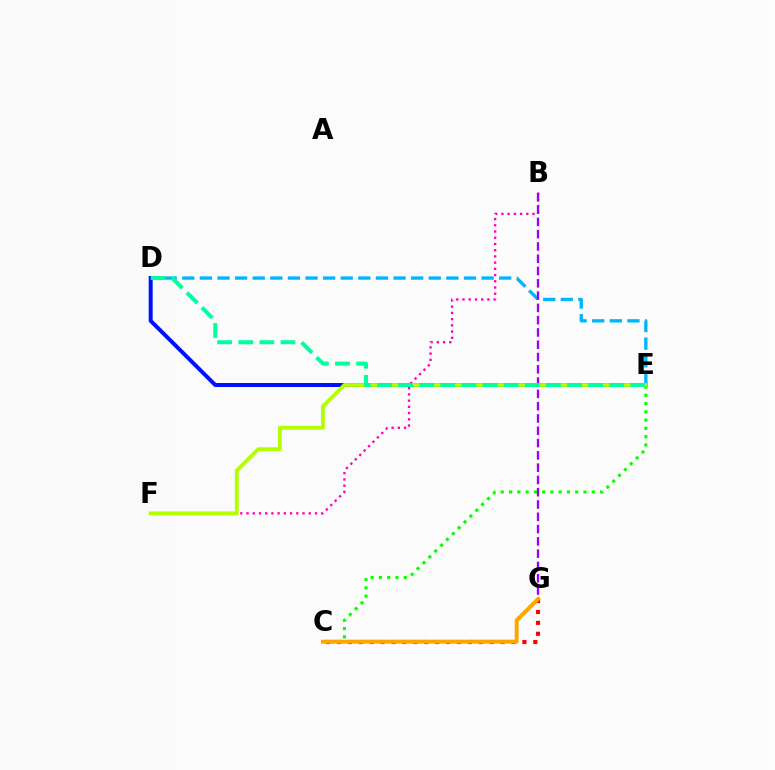{('B', 'F'): [{'color': '#ff00bd', 'line_style': 'dotted', 'thickness': 1.69}], ('D', 'E'): [{'color': '#00b5ff', 'line_style': 'dashed', 'thickness': 2.39}, {'color': '#0010ff', 'line_style': 'solid', 'thickness': 2.86}, {'color': '#00ff9d', 'line_style': 'dashed', 'thickness': 2.87}], ('C', 'E'): [{'color': '#08ff00', 'line_style': 'dotted', 'thickness': 2.25}], ('C', 'G'): [{'color': '#ff0000', 'line_style': 'dotted', 'thickness': 2.96}, {'color': '#ffa500', 'line_style': 'solid', 'thickness': 2.83}], ('B', 'G'): [{'color': '#9b00ff', 'line_style': 'dashed', 'thickness': 1.67}], ('E', 'F'): [{'color': '#b3ff00', 'line_style': 'solid', 'thickness': 2.78}]}